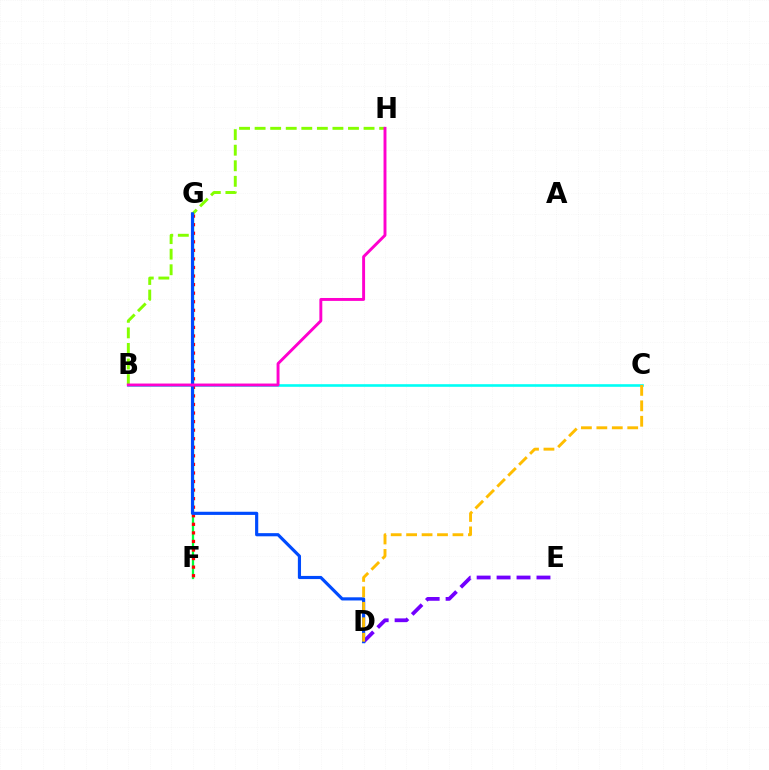{('F', 'G'): [{'color': '#00ff39', 'line_style': 'solid', 'thickness': 1.65}, {'color': '#ff0000', 'line_style': 'dotted', 'thickness': 2.33}], ('B', 'C'): [{'color': '#00fff6', 'line_style': 'solid', 'thickness': 1.89}], ('D', 'E'): [{'color': '#7200ff', 'line_style': 'dashed', 'thickness': 2.71}], ('B', 'H'): [{'color': '#84ff00', 'line_style': 'dashed', 'thickness': 2.11}, {'color': '#ff00cf', 'line_style': 'solid', 'thickness': 2.1}], ('D', 'G'): [{'color': '#004bff', 'line_style': 'solid', 'thickness': 2.27}], ('C', 'D'): [{'color': '#ffbd00', 'line_style': 'dashed', 'thickness': 2.1}]}